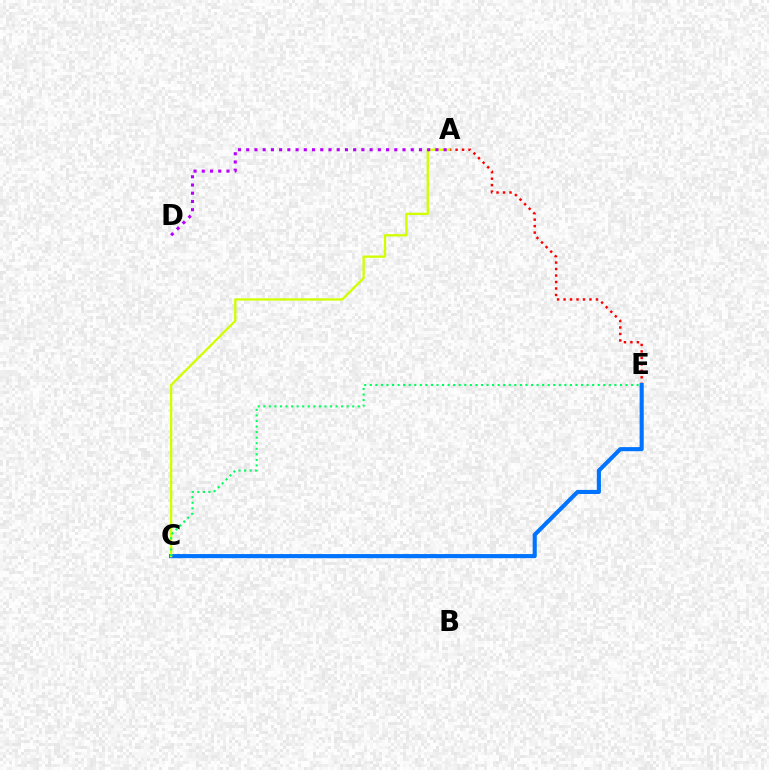{('A', 'E'): [{'color': '#ff0000', 'line_style': 'dotted', 'thickness': 1.76}], ('C', 'E'): [{'color': '#0074ff', 'line_style': 'solid', 'thickness': 2.96}, {'color': '#00ff5c', 'line_style': 'dotted', 'thickness': 1.51}], ('A', 'C'): [{'color': '#d1ff00', 'line_style': 'solid', 'thickness': 1.67}], ('A', 'D'): [{'color': '#b900ff', 'line_style': 'dotted', 'thickness': 2.24}]}